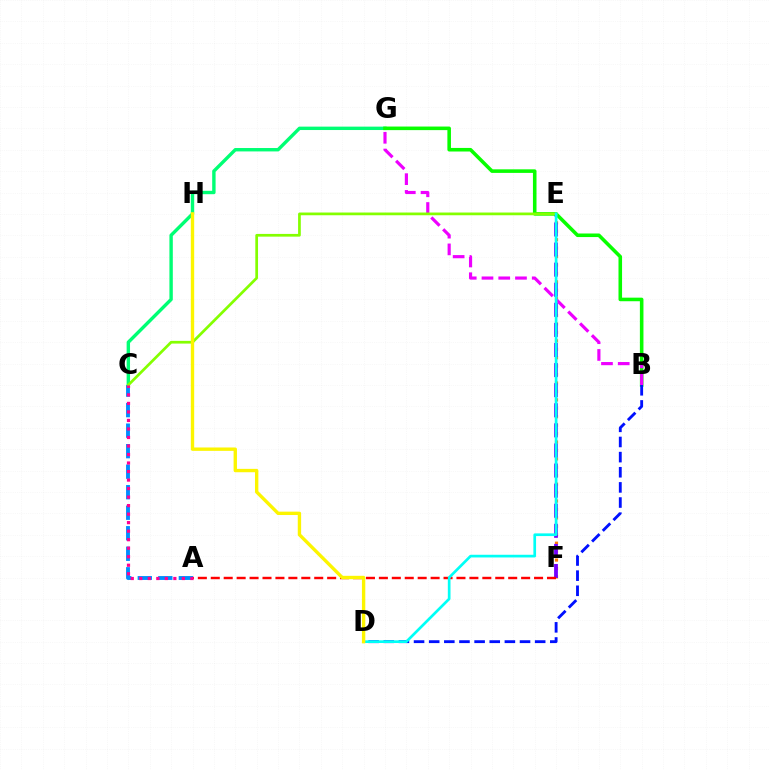{('E', 'F'): [{'color': '#ff7c00', 'line_style': 'dotted', 'thickness': 2.29}, {'color': '#7200ff', 'line_style': 'dashed', 'thickness': 2.73}], ('C', 'G'): [{'color': '#00ff74', 'line_style': 'solid', 'thickness': 2.45}], ('B', 'G'): [{'color': '#08ff00', 'line_style': 'solid', 'thickness': 2.57}, {'color': '#ee00ff', 'line_style': 'dashed', 'thickness': 2.27}], ('A', 'C'): [{'color': '#008cff', 'line_style': 'dashed', 'thickness': 2.79}, {'color': '#ff0094', 'line_style': 'dotted', 'thickness': 2.31}], ('B', 'D'): [{'color': '#0010ff', 'line_style': 'dashed', 'thickness': 2.06}], ('A', 'F'): [{'color': '#ff0000', 'line_style': 'dashed', 'thickness': 1.76}], ('C', 'E'): [{'color': '#84ff00', 'line_style': 'solid', 'thickness': 1.96}], ('D', 'E'): [{'color': '#00fff6', 'line_style': 'solid', 'thickness': 1.94}], ('D', 'H'): [{'color': '#fcf500', 'line_style': 'solid', 'thickness': 2.42}]}